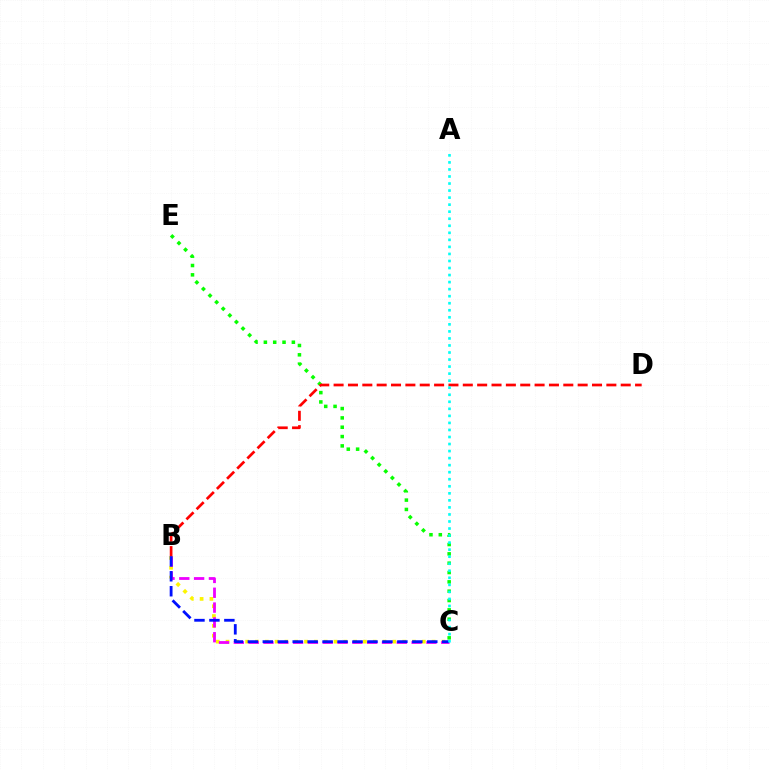{('B', 'C'): [{'color': '#fcf500', 'line_style': 'dotted', 'thickness': 2.67}, {'color': '#ee00ff', 'line_style': 'dashed', 'thickness': 2.01}, {'color': '#0010ff', 'line_style': 'dashed', 'thickness': 2.03}], ('C', 'E'): [{'color': '#08ff00', 'line_style': 'dotted', 'thickness': 2.54}], ('B', 'D'): [{'color': '#ff0000', 'line_style': 'dashed', 'thickness': 1.95}], ('A', 'C'): [{'color': '#00fff6', 'line_style': 'dotted', 'thickness': 1.91}]}